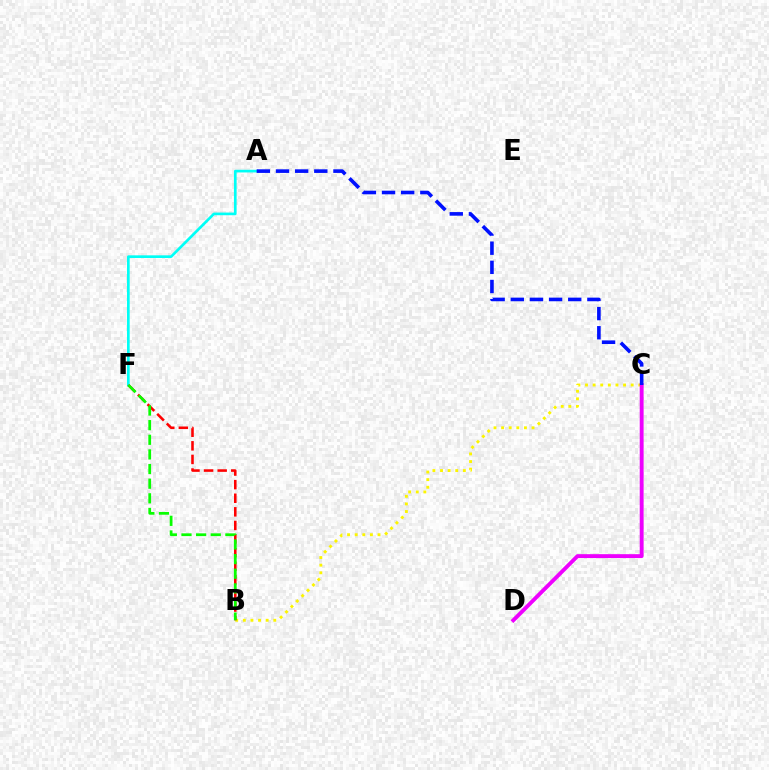{('A', 'F'): [{'color': '#00fff6', 'line_style': 'solid', 'thickness': 1.93}], ('B', 'C'): [{'color': '#fcf500', 'line_style': 'dotted', 'thickness': 2.07}], ('B', 'F'): [{'color': '#ff0000', 'line_style': 'dashed', 'thickness': 1.85}, {'color': '#08ff00', 'line_style': 'dashed', 'thickness': 1.99}], ('C', 'D'): [{'color': '#ee00ff', 'line_style': 'solid', 'thickness': 2.8}], ('A', 'C'): [{'color': '#0010ff', 'line_style': 'dashed', 'thickness': 2.6}]}